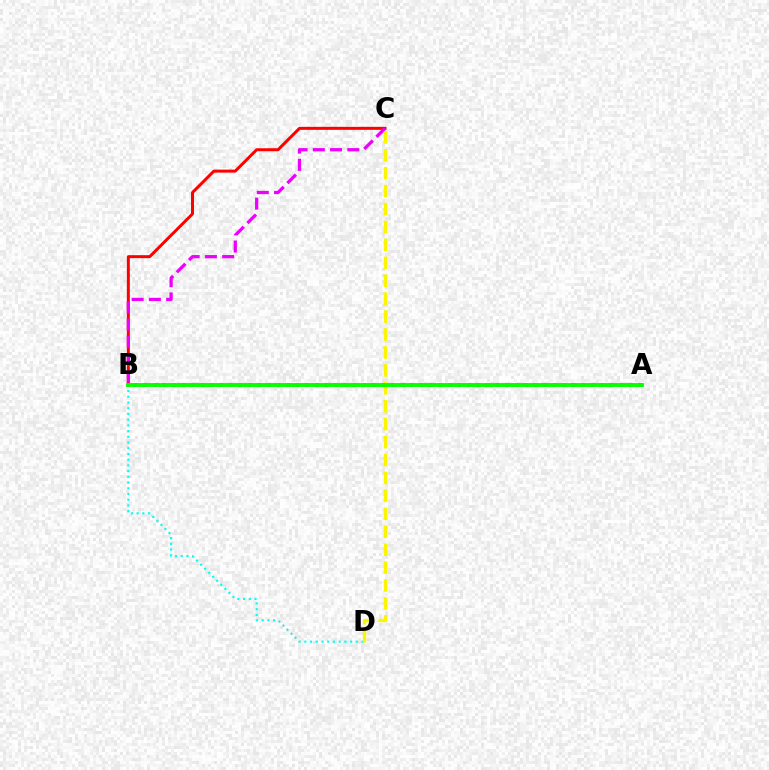{('B', 'D'): [{'color': '#00fff6', 'line_style': 'dotted', 'thickness': 1.55}], ('B', 'C'): [{'color': '#ff0000', 'line_style': 'solid', 'thickness': 2.16}, {'color': '#ee00ff', 'line_style': 'dashed', 'thickness': 2.34}], ('C', 'D'): [{'color': '#fcf500', 'line_style': 'dashed', 'thickness': 2.44}], ('A', 'B'): [{'color': '#0010ff', 'line_style': 'dotted', 'thickness': 2.59}, {'color': '#08ff00', 'line_style': 'solid', 'thickness': 2.8}]}